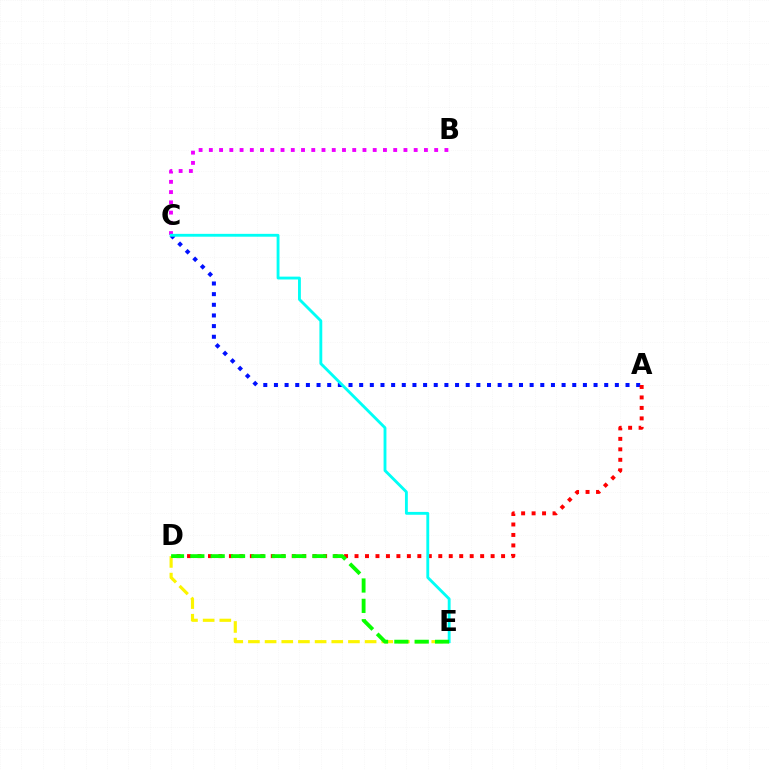{('B', 'C'): [{'color': '#ee00ff', 'line_style': 'dotted', 'thickness': 2.78}], ('A', 'C'): [{'color': '#0010ff', 'line_style': 'dotted', 'thickness': 2.89}], ('D', 'E'): [{'color': '#fcf500', 'line_style': 'dashed', 'thickness': 2.26}, {'color': '#08ff00', 'line_style': 'dashed', 'thickness': 2.76}], ('A', 'D'): [{'color': '#ff0000', 'line_style': 'dotted', 'thickness': 2.84}], ('C', 'E'): [{'color': '#00fff6', 'line_style': 'solid', 'thickness': 2.05}]}